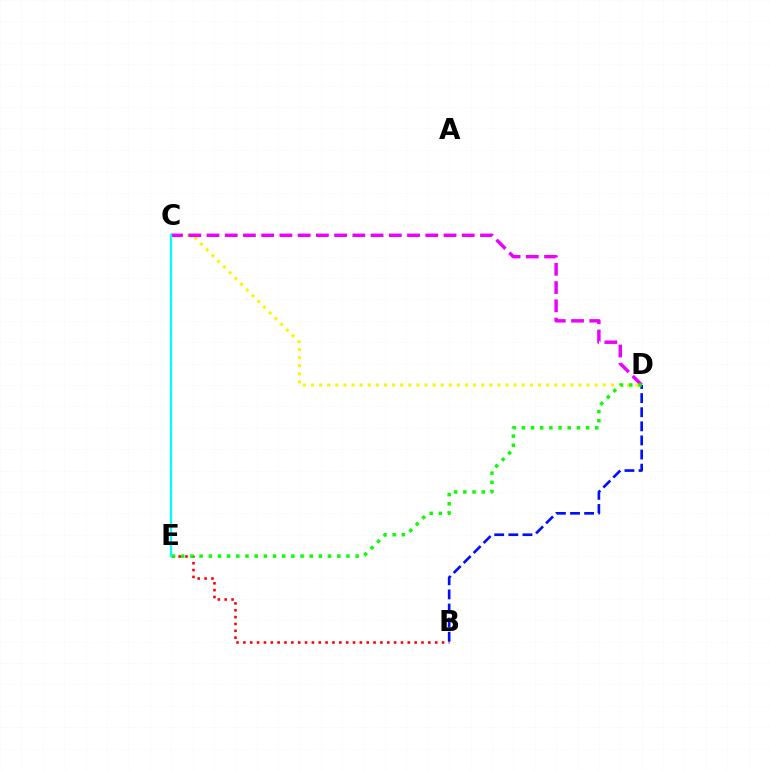{('C', 'D'): [{'color': '#fcf500', 'line_style': 'dotted', 'thickness': 2.2}, {'color': '#ee00ff', 'line_style': 'dashed', 'thickness': 2.48}], ('B', 'E'): [{'color': '#ff0000', 'line_style': 'dotted', 'thickness': 1.86}], ('B', 'D'): [{'color': '#0010ff', 'line_style': 'dashed', 'thickness': 1.92}], ('D', 'E'): [{'color': '#08ff00', 'line_style': 'dotted', 'thickness': 2.49}], ('C', 'E'): [{'color': '#00fff6', 'line_style': 'solid', 'thickness': 1.65}]}